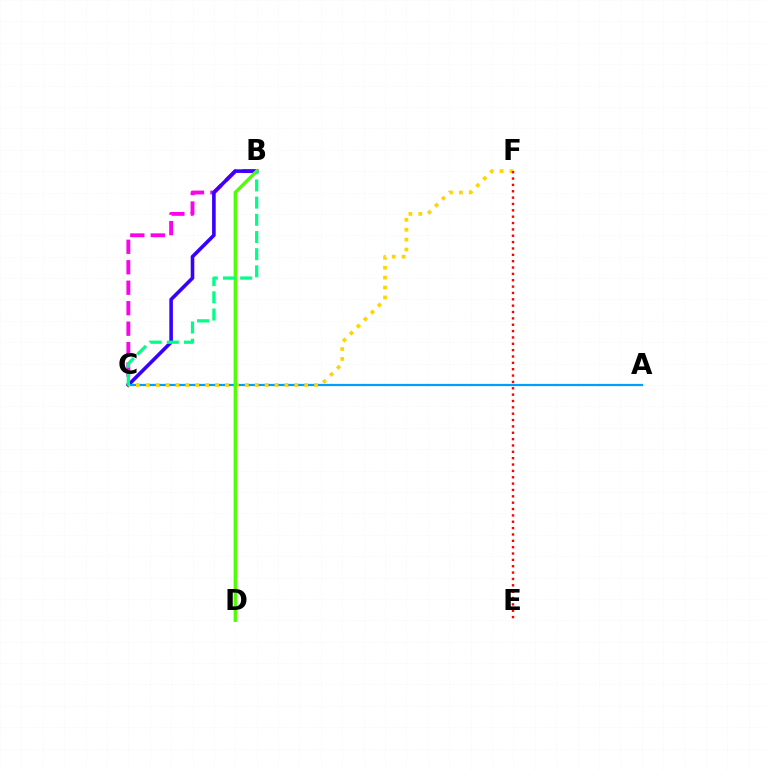{('B', 'C'): [{'color': '#ff00ed', 'line_style': 'dashed', 'thickness': 2.78}, {'color': '#3700ff', 'line_style': 'solid', 'thickness': 2.59}, {'color': '#00ff86', 'line_style': 'dashed', 'thickness': 2.33}], ('A', 'C'): [{'color': '#009eff', 'line_style': 'solid', 'thickness': 1.6}], ('C', 'F'): [{'color': '#ffd500', 'line_style': 'dotted', 'thickness': 2.69}], ('B', 'D'): [{'color': '#4fff00', 'line_style': 'solid', 'thickness': 2.39}], ('E', 'F'): [{'color': '#ff0000', 'line_style': 'dotted', 'thickness': 1.73}]}